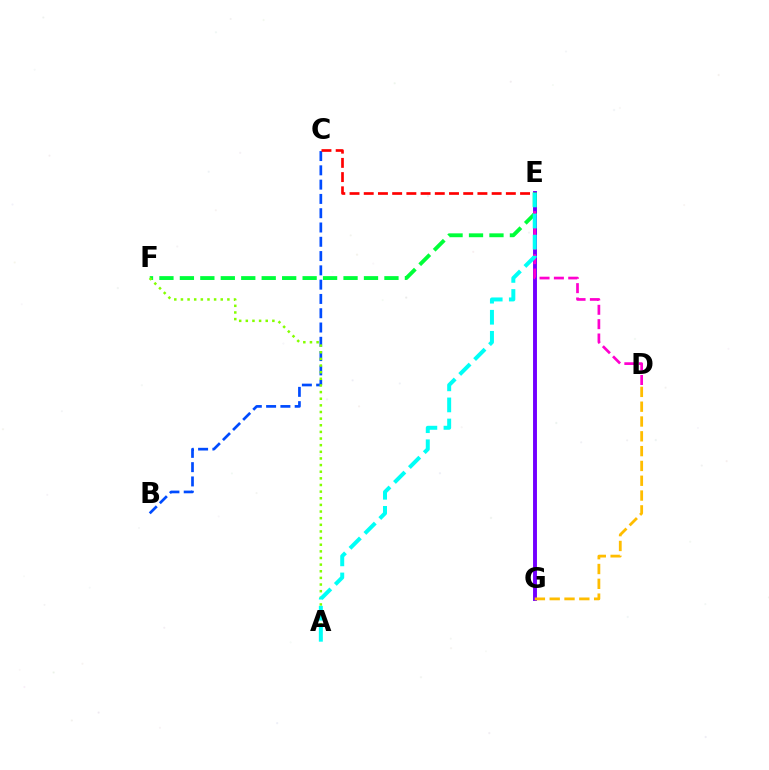{('E', 'G'): [{'color': '#7200ff', 'line_style': 'solid', 'thickness': 2.82}], ('B', 'C'): [{'color': '#004bff', 'line_style': 'dashed', 'thickness': 1.94}], ('D', 'G'): [{'color': '#ffbd00', 'line_style': 'dashed', 'thickness': 2.01}], ('E', 'F'): [{'color': '#00ff39', 'line_style': 'dashed', 'thickness': 2.78}], ('D', 'E'): [{'color': '#ff00cf', 'line_style': 'dashed', 'thickness': 1.95}], ('A', 'F'): [{'color': '#84ff00', 'line_style': 'dotted', 'thickness': 1.8}], ('C', 'E'): [{'color': '#ff0000', 'line_style': 'dashed', 'thickness': 1.93}], ('A', 'E'): [{'color': '#00fff6', 'line_style': 'dashed', 'thickness': 2.86}]}